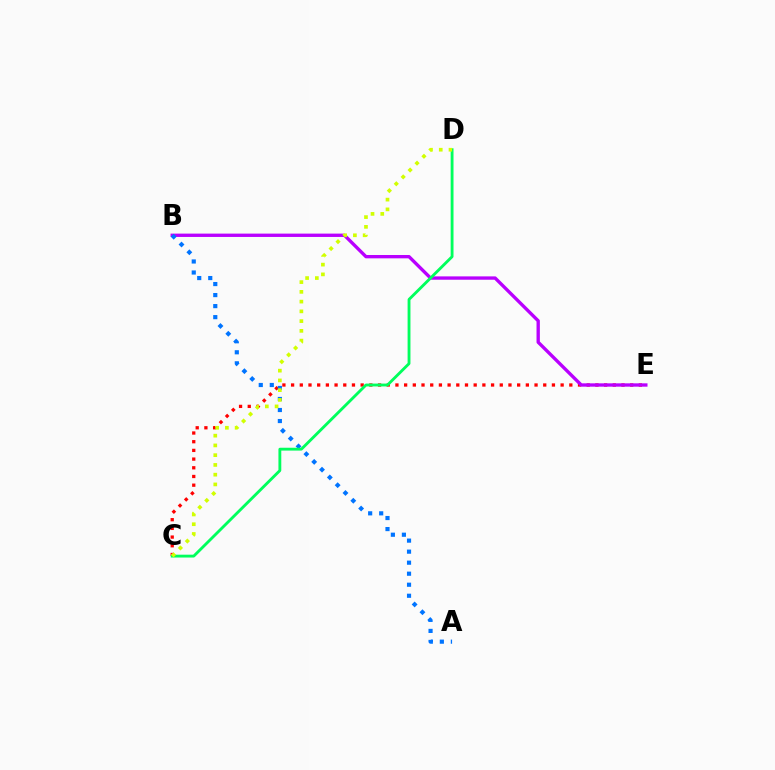{('C', 'E'): [{'color': '#ff0000', 'line_style': 'dotted', 'thickness': 2.36}], ('B', 'E'): [{'color': '#b900ff', 'line_style': 'solid', 'thickness': 2.41}], ('A', 'B'): [{'color': '#0074ff', 'line_style': 'dotted', 'thickness': 3.0}], ('C', 'D'): [{'color': '#00ff5c', 'line_style': 'solid', 'thickness': 2.05}, {'color': '#d1ff00', 'line_style': 'dotted', 'thickness': 2.65}]}